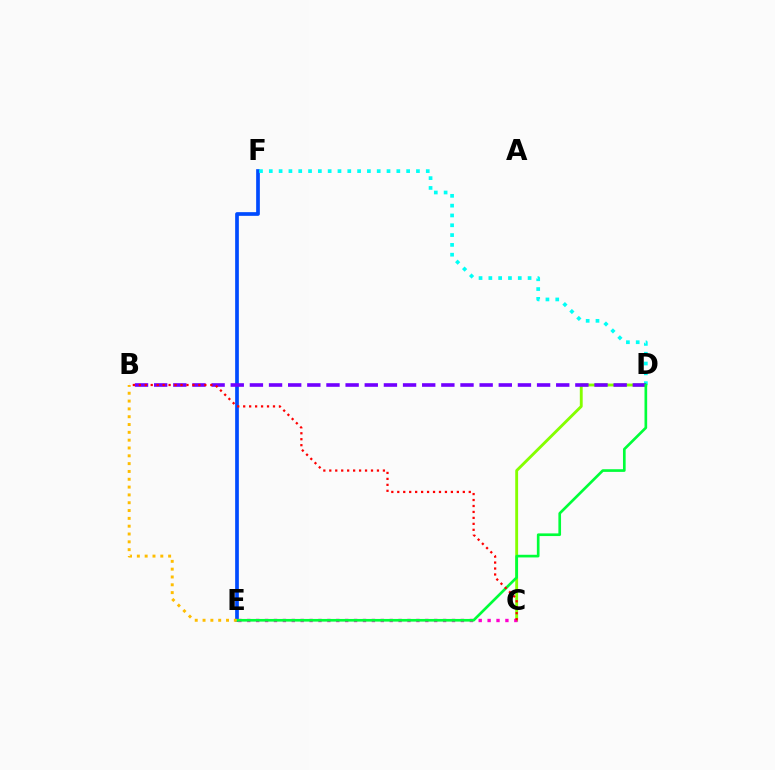{('C', 'D'): [{'color': '#84ff00', 'line_style': 'solid', 'thickness': 2.06}], ('E', 'F'): [{'color': '#004bff', 'line_style': 'solid', 'thickness': 2.66}], ('D', 'F'): [{'color': '#00fff6', 'line_style': 'dotted', 'thickness': 2.67}], ('C', 'E'): [{'color': '#ff00cf', 'line_style': 'dotted', 'thickness': 2.42}], ('B', 'D'): [{'color': '#7200ff', 'line_style': 'dashed', 'thickness': 2.6}], ('D', 'E'): [{'color': '#00ff39', 'line_style': 'solid', 'thickness': 1.92}], ('B', 'C'): [{'color': '#ff0000', 'line_style': 'dotted', 'thickness': 1.62}], ('B', 'E'): [{'color': '#ffbd00', 'line_style': 'dotted', 'thickness': 2.12}]}